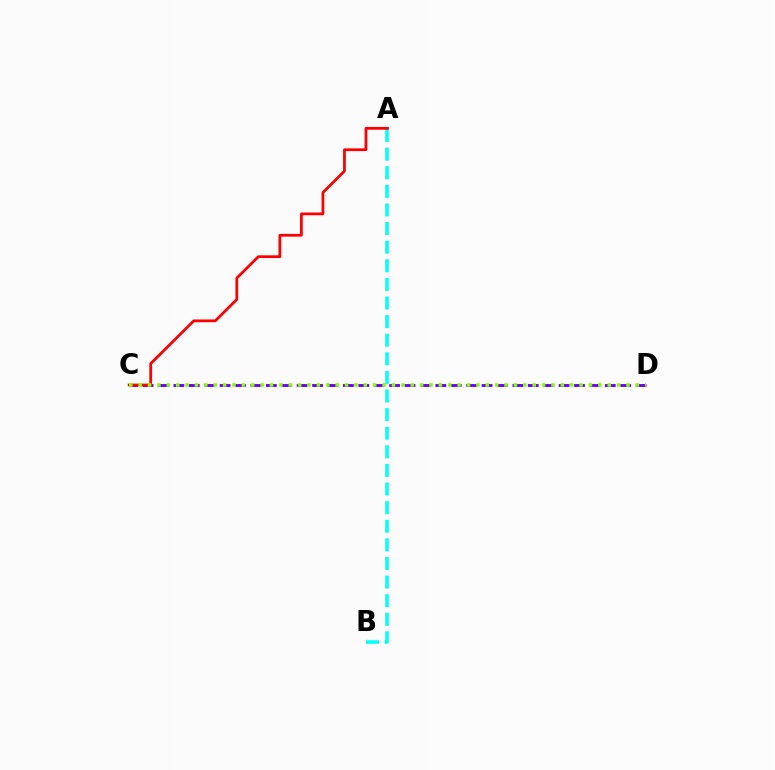{('C', 'D'): [{'color': '#7200ff', 'line_style': 'dashed', 'thickness': 2.09}, {'color': '#84ff00', 'line_style': 'dotted', 'thickness': 2.55}], ('A', 'B'): [{'color': '#00fff6', 'line_style': 'dashed', 'thickness': 2.53}], ('A', 'C'): [{'color': '#ff0000', 'line_style': 'solid', 'thickness': 1.99}]}